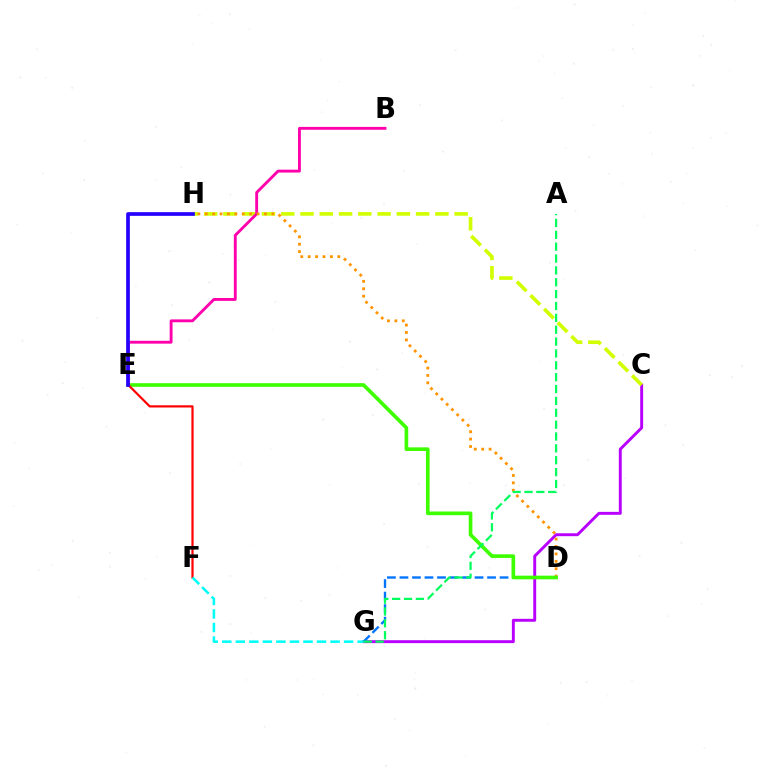{('C', 'G'): [{'color': '#b900ff', 'line_style': 'solid', 'thickness': 2.11}], ('C', 'H'): [{'color': '#d1ff00', 'line_style': 'dashed', 'thickness': 2.62}], ('B', 'E'): [{'color': '#ff00ac', 'line_style': 'solid', 'thickness': 2.07}], ('D', 'G'): [{'color': '#0074ff', 'line_style': 'dashed', 'thickness': 1.7}], ('D', 'H'): [{'color': '#ff9400', 'line_style': 'dotted', 'thickness': 2.01}], ('D', 'E'): [{'color': '#3dff00', 'line_style': 'solid', 'thickness': 2.63}], ('E', 'F'): [{'color': '#ff0000', 'line_style': 'solid', 'thickness': 1.59}], ('F', 'G'): [{'color': '#00fff6', 'line_style': 'dashed', 'thickness': 1.84}], ('A', 'G'): [{'color': '#00ff5c', 'line_style': 'dashed', 'thickness': 1.61}], ('E', 'H'): [{'color': '#2500ff', 'line_style': 'solid', 'thickness': 2.66}]}